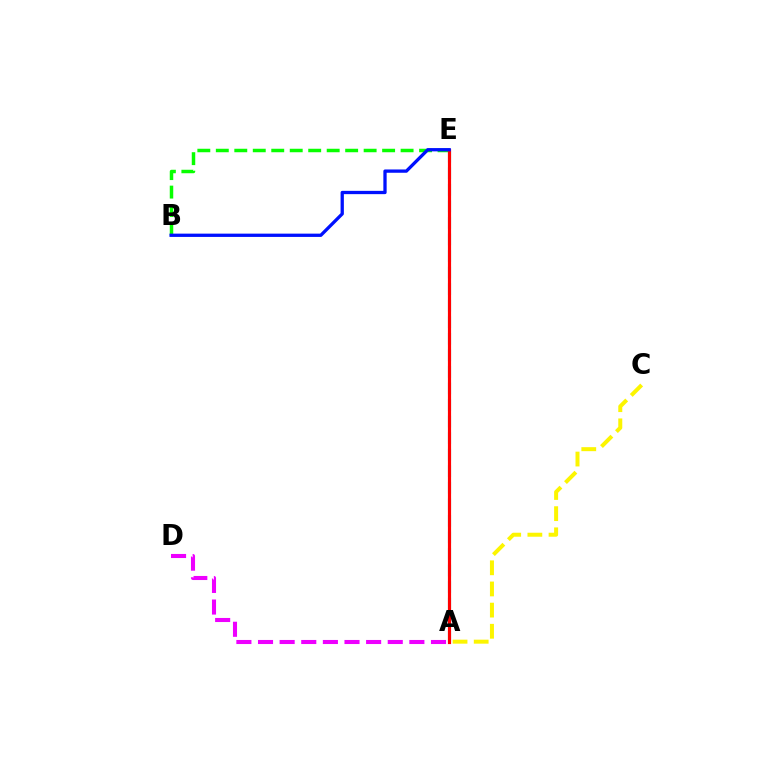{('A', 'E'): [{'color': '#00fff6', 'line_style': 'dashed', 'thickness': 2.25}, {'color': '#ff0000', 'line_style': 'solid', 'thickness': 2.29}], ('A', 'C'): [{'color': '#fcf500', 'line_style': 'dashed', 'thickness': 2.87}], ('B', 'E'): [{'color': '#08ff00', 'line_style': 'dashed', 'thickness': 2.51}, {'color': '#0010ff', 'line_style': 'solid', 'thickness': 2.37}], ('A', 'D'): [{'color': '#ee00ff', 'line_style': 'dashed', 'thickness': 2.94}]}